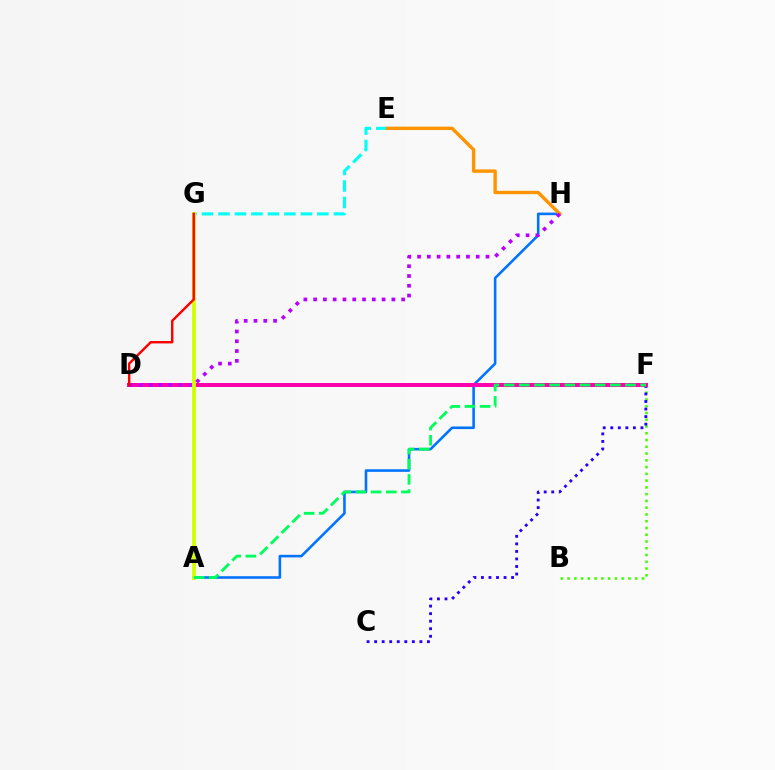{('B', 'F'): [{'color': '#3dff00', 'line_style': 'dotted', 'thickness': 1.84}], ('A', 'H'): [{'color': '#0074ff', 'line_style': 'solid', 'thickness': 1.87}], ('C', 'F'): [{'color': '#2500ff', 'line_style': 'dotted', 'thickness': 2.05}], ('D', 'F'): [{'color': '#ff00ac', 'line_style': 'solid', 'thickness': 2.86}], ('E', 'G'): [{'color': '#00fff6', 'line_style': 'dashed', 'thickness': 2.24}], ('E', 'H'): [{'color': '#ff9400', 'line_style': 'solid', 'thickness': 2.44}], ('A', 'G'): [{'color': '#d1ff00', 'line_style': 'solid', 'thickness': 2.74}], ('D', 'H'): [{'color': '#b900ff', 'line_style': 'dotted', 'thickness': 2.66}], ('A', 'F'): [{'color': '#00ff5c', 'line_style': 'dashed', 'thickness': 2.06}], ('D', 'G'): [{'color': '#ff0000', 'line_style': 'solid', 'thickness': 1.75}]}